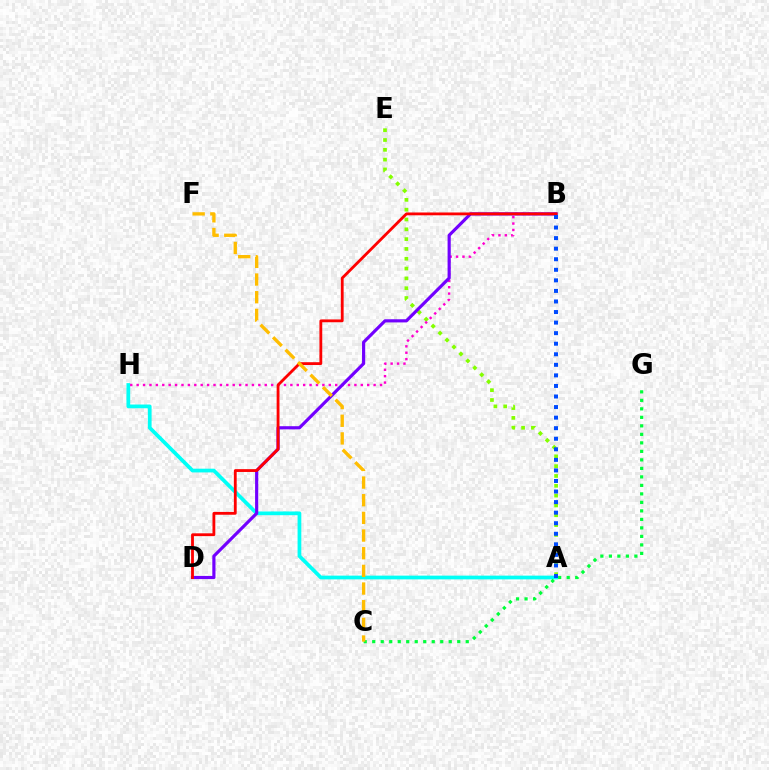{('A', 'H'): [{'color': '#00fff6', 'line_style': 'solid', 'thickness': 2.69}], ('A', 'E'): [{'color': '#84ff00', 'line_style': 'dotted', 'thickness': 2.67}], ('B', 'H'): [{'color': '#ff00cf', 'line_style': 'dotted', 'thickness': 1.74}], ('C', 'G'): [{'color': '#00ff39', 'line_style': 'dotted', 'thickness': 2.31}], ('B', 'D'): [{'color': '#7200ff', 'line_style': 'solid', 'thickness': 2.28}, {'color': '#ff0000', 'line_style': 'solid', 'thickness': 2.03}], ('C', 'F'): [{'color': '#ffbd00', 'line_style': 'dashed', 'thickness': 2.4}], ('A', 'B'): [{'color': '#004bff', 'line_style': 'dotted', 'thickness': 2.87}]}